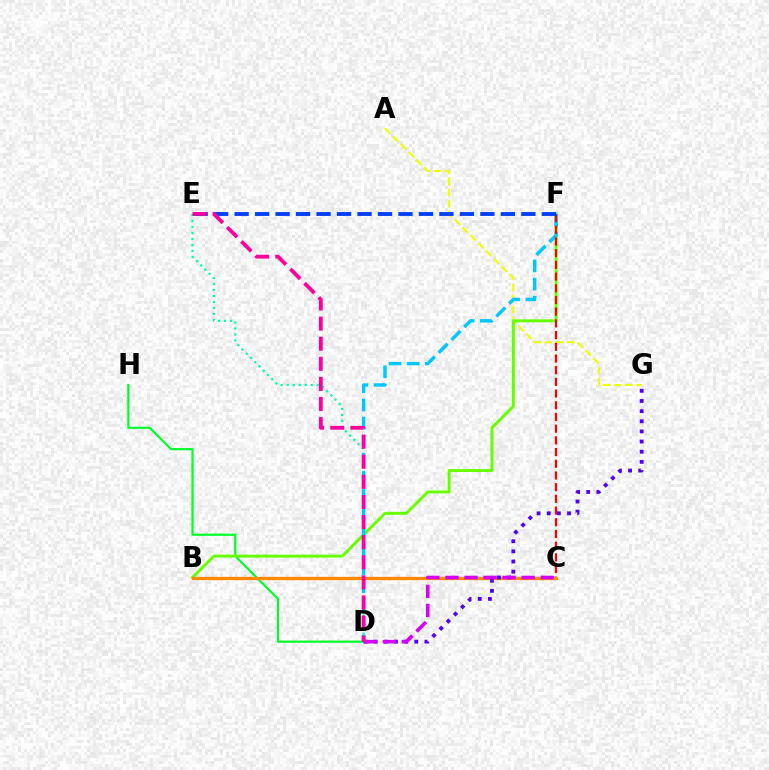{('D', 'H'): [{'color': '#00ff27', 'line_style': 'solid', 'thickness': 1.57}], ('A', 'G'): [{'color': '#eeff00', 'line_style': 'dashed', 'thickness': 1.5}], ('D', 'E'): [{'color': '#00ffaf', 'line_style': 'dotted', 'thickness': 1.63}, {'color': '#ff00a0', 'line_style': 'dashed', 'thickness': 2.73}], ('B', 'F'): [{'color': '#66ff00', 'line_style': 'solid', 'thickness': 2.12}], ('D', 'F'): [{'color': '#00c7ff', 'line_style': 'dashed', 'thickness': 2.47}], ('C', 'F'): [{'color': '#ff0000', 'line_style': 'dashed', 'thickness': 1.59}], ('B', 'C'): [{'color': '#ff8800', 'line_style': 'solid', 'thickness': 2.36}], ('E', 'F'): [{'color': '#003fff', 'line_style': 'dashed', 'thickness': 2.78}], ('D', 'G'): [{'color': '#4f00ff', 'line_style': 'dotted', 'thickness': 2.76}], ('C', 'D'): [{'color': '#d600ff', 'line_style': 'dashed', 'thickness': 2.59}]}